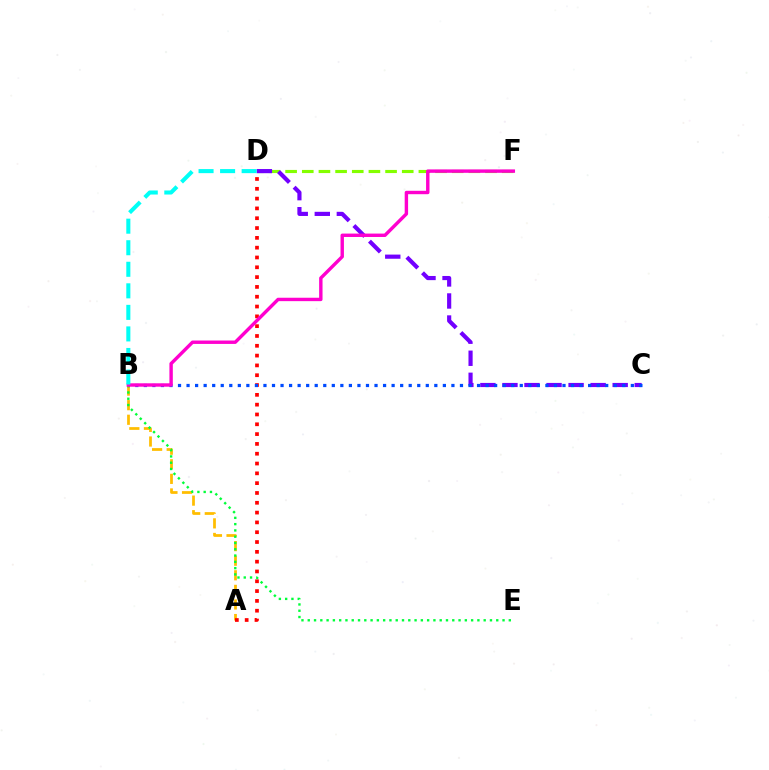{('D', 'F'): [{'color': '#84ff00', 'line_style': 'dashed', 'thickness': 2.26}], ('A', 'B'): [{'color': '#ffbd00', 'line_style': 'dashed', 'thickness': 1.98}], ('C', 'D'): [{'color': '#7200ff', 'line_style': 'dashed', 'thickness': 2.99}], ('A', 'D'): [{'color': '#ff0000', 'line_style': 'dotted', 'thickness': 2.67}], ('B', 'C'): [{'color': '#004bff', 'line_style': 'dotted', 'thickness': 2.32}], ('B', 'E'): [{'color': '#00ff39', 'line_style': 'dotted', 'thickness': 1.71}], ('B', 'F'): [{'color': '#ff00cf', 'line_style': 'solid', 'thickness': 2.45}], ('B', 'D'): [{'color': '#00fff6', 'line_style': 'dashed', 'thickness': 2.93}]}